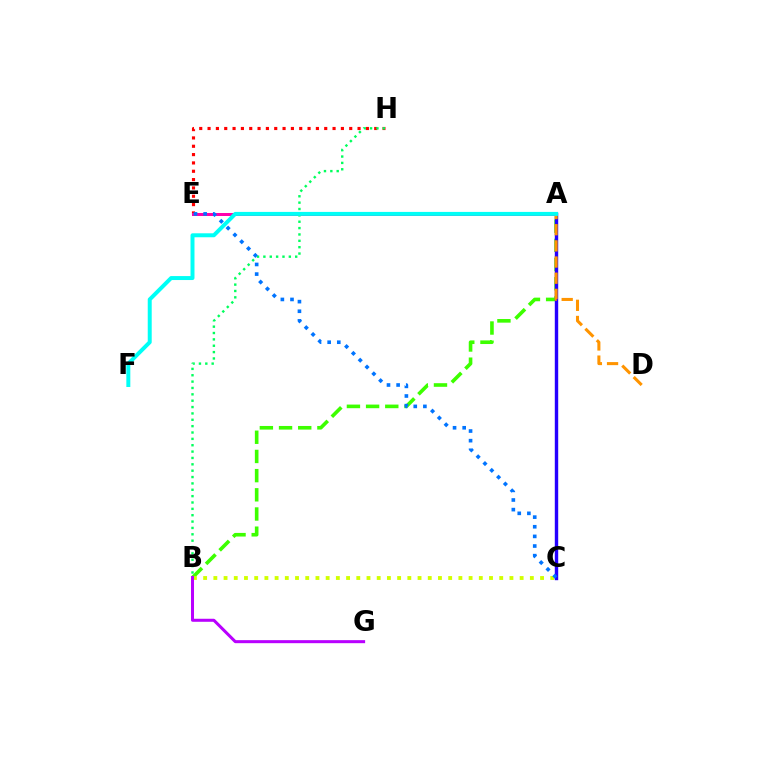{('A', 'B'): [{'color': '#3dff00', 'line_style': 'dashed', 'thickness': 2.61}], ('B', 'C'): [{'color': '#d1ff00', 'line_style': 'dotted', 'thickness': 2.77}], ('E', 'H'): [{'color': '#ff0000', 'line_style': 'dotted', 'thickness': 2.26}], ('B', 'G'): [{'color': '#b900ff', 'line_style': 'solid', 'thickness': 2.18}], ('A', 'E'): [{'color': '#ff00ac', 'line_style': 'solid', 'thickness': 2.16}], ('B', 'H'): [{'color': '#00ff5c', 'line_style': 'dotted', 'thickness': 1.73}], ('A', 'C'): [{'color': '#2500ff', 'line_style': 'solid', 'thickness': 2.45}], ('A', 'D'): [{'color': '#ff9400', 'line_style': 'dashed', 'thickness': 2.2}], ('C', 'E'): [{'color': '#0074ff', 'line_style': 'dotted', 'thickness': 2.62}], ('A', 'F'): [{'color': '#00fff6', 'line_style': 'solid', 'thickness': 2.86}]}